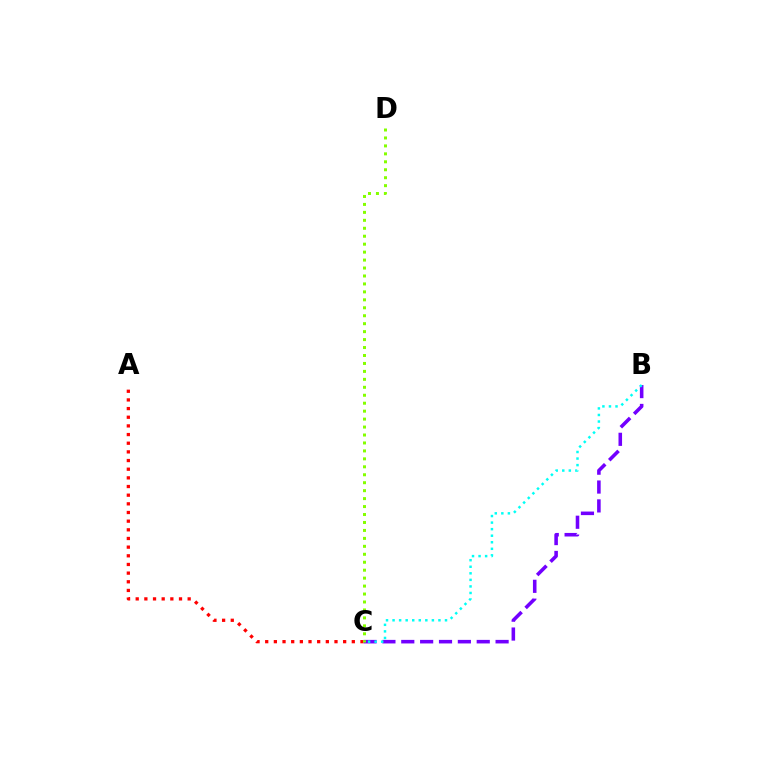{('B', 'C'): [{'color': '#7200ff', 'line_style': 'dashed', 'thickness': 2.56}, {'color': '#00fff6', 'line_style': 'dotted', 'thickness': 1.78}], ('A', 'C'): [{'color': '#ff0000', 'line_style': 'dotted', 'thickness': 2.35}], ('C', 'D'): [{'color': '#84ff00', 'line_style': 'dotted', 'thickness': 2.16}]}